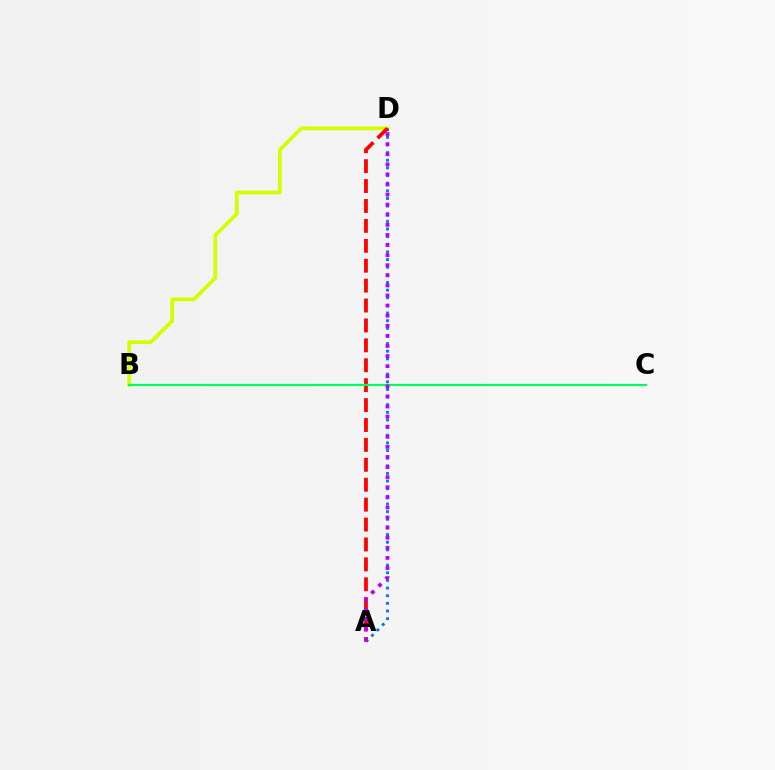{('B', 'D'): [{'color': '#d1ff00', 'line_style': 'solid', 'thickness': 2.71}], ('A', 'D'): [{'color': '#0074ff', 'line_style': 'dotted', 'thickness': 2.08}, {'color': '#ff0000', 'line_style': 'dashed', 'thickness': 2.7}, {'color': '#b900ff', 'line_style': 'dotted', 'thickness': 2.74}], ('B', 'C'): [{'color': '#00ff5c', 'line_style': 'solid', 'thickness': 1.59}]}